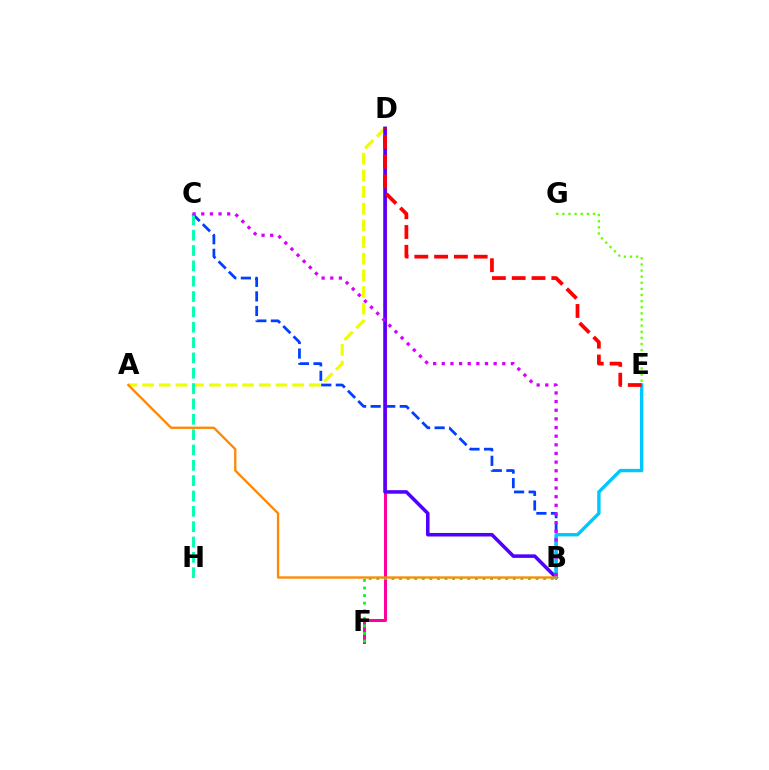{('A', 'D'): [{'color': '#eeff00', 'line_style': 'dashed', 'thickness': 2.27}], ('B', 'C'): [{'color': '#003fff', 'line_style': 'dashed', 'thickness': 1.98}, {'color': '#d600ff', 'line_style': 'dotted', 'thickness': 2.35}], ('D', 'F'): [{'color': '#ff00a0', 'line_style': 'solid', 'thickness': 2.17}], ('E', 'G'): [{'color': '#66ff00', 'line_style': 'dotted', 'thickness': 1.66}], ('B', 'D'): [{'color': '#4f00ff', 'line_style': 'solid', 'thickness': 2.55}], ('B', 'F'): [{'color': '#00ff27', 'line_style': 'dotted', 'thickness': 2.06}], ('B', 'E'): [{'color': '#00c7ff', 'line_style': 'solid', 'thickness': 2.44}], ('A', 'B'): [{'color': '#ff8800', 'line_style': 'solid', 'thickness': 1.66}], ('C', 'H'): [{'color': '#00ffaf', 'line_style': 'dashed', 'thickness': 2.08}], ('D', 'E'): [{'color': '#ff0000', 'line_style': 'dashed', 'thickness': 2.69}]}